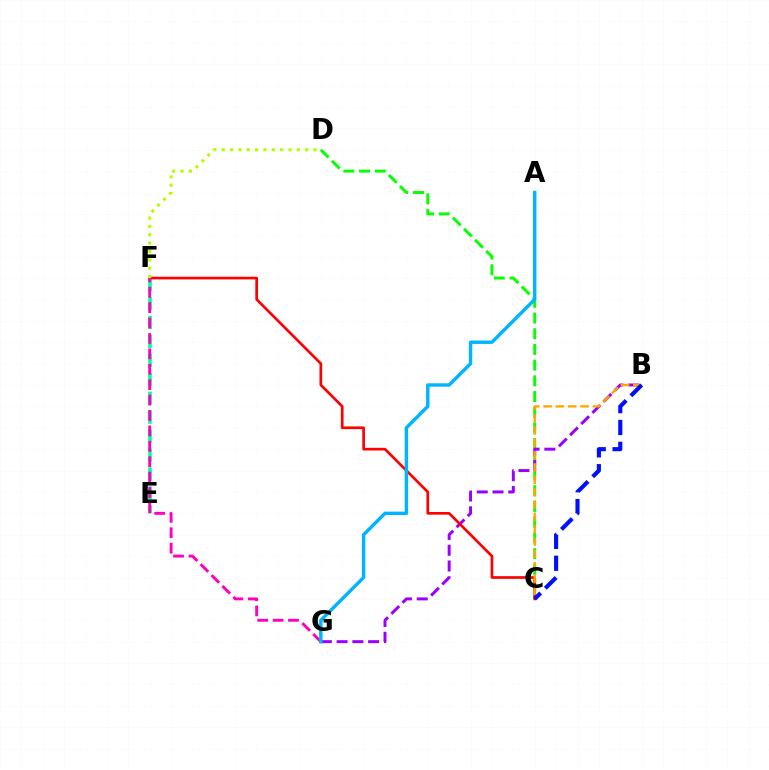{('C', 'D'): [{'color': '#08ff00', 'line_style': 'dashed', 'thickness': 2.13}], ('B', 'G'): [{'color': '#9b00ff', 'line_style': 'dashed', 'thickness': 2.14}], ('E', 'F'): [{'color': '#00ff9d', 'line_style': 'dashed', 'thickness': 2.57}], ('C', 'F'): [{'color': '#ff0000', 'line_style': 'solid', 'thickness': 1.93}], ('B', 'C'): [{'color': '#ffa500', 'line_style': 'dashed', 'thickness': 1.67}, {'color': '#0010ff', 'line_style': 'dashed', 'thickness': 2.97}], ('F', 'G'): [{'color': '#ff00bd', 'line_style': 'dashed', 'thickness': 2.09}], ('D', 'F'): [{'color': '#b3ff00', 'line_style': 'dotted', 'thickness': 2.27}], ('A', 'G'): [{'color': '#00b5ff', 'line_style': 'solid', 'thickness': 2.46}]}